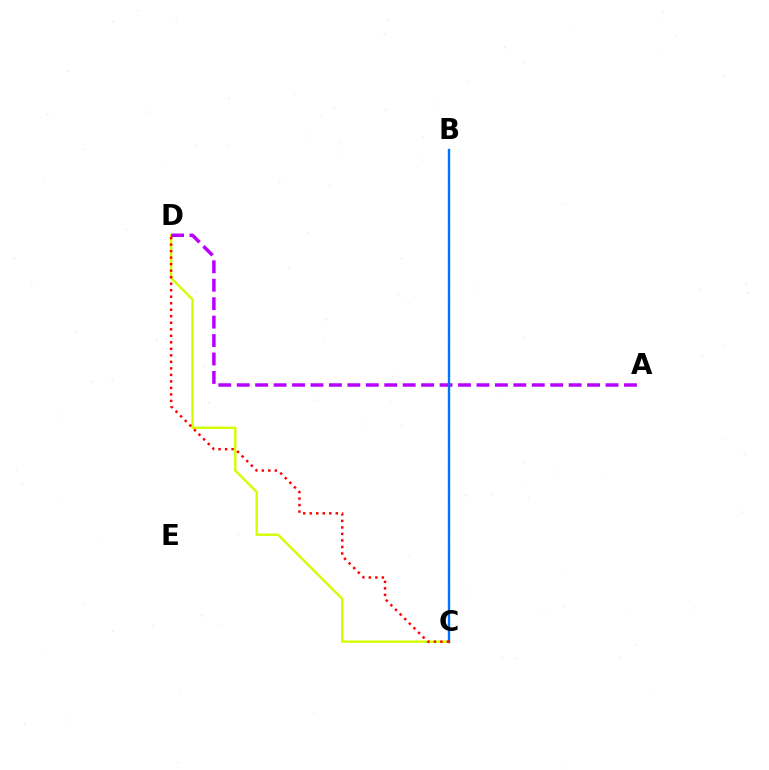{('C', 'D'): [{'color': '#d1ff00', 'line_style': 'solid', 'thickness': 1.72}, {'color': '#ff0000', 'line_style': 'dotted', 'thickness': 1.77}], ('B', 'C'): [{'color': '#00ff5c', 'line_style': 'dotted', 'thickness': 1.53}, {'color': '#0074ff', 'line_style': 'solid', 'thickness': 1.69}], ('A', 'D'): [{'color': '#b900ff', 'line_style': 'dashed', 'thickness': 2.51}]}